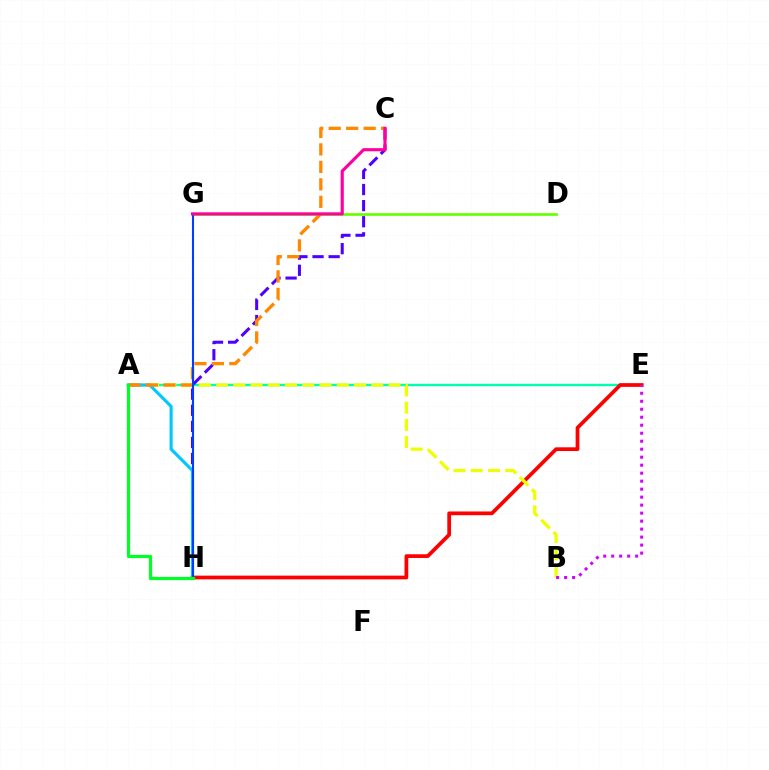{('A', 'E'): [{'color': '#00ffaf', 'line_style': 'solid', 'thickness': 1.72}], ('C', 'H'): [{'color': '#4f00ff', 'line_style': 'dashed', 'thickness': 2.19}], ('D', 'G'): [{'color': '#66ff00', 'line_style': 'solid', 'thickness': 1.92}], ('E', 'H'): [{'color': '#ff0000', 'line_style': 'solid', 'thickness': 2.69}], ('A', 'B'): [{'color': '#eeff00', 'line_style': 'dashed', 'thickness': 2.34}], ('A', 'H'): [{'color': '#00c7ff', 'line_style': 'solid', 'thickness': 2.23}, {'color': '#00ff27', 'line_style': 'solid', 'thickness': 2.31}], ('B', 'E'): [{'color': '#d600ff', 'line_style': 'dotted', 'thickness': 2.17}], ('A', 'C'): [{'color': '#ff8800', 'line_style': 'dashed', 'thickness': 2.37}], ('G', 'H'): [{'color': '#003fff', 'line_style': 'solid', 'thickness': 1.51}], ('C', 'G'): [{'color': '#ff00a0', 'line_style': 'solid', 'thickness': 2.26}]}